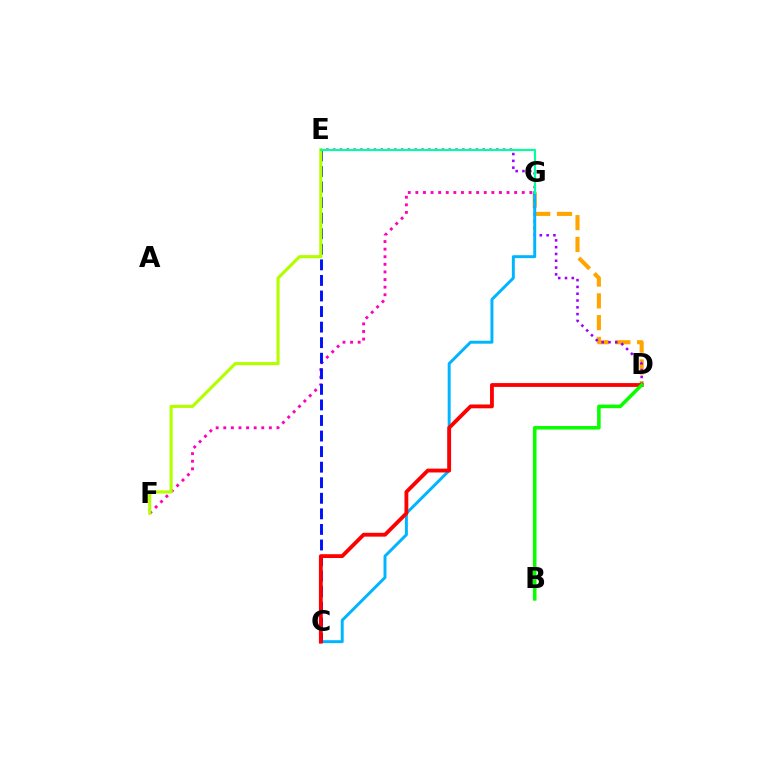{('D', 'G'): [{'color': '#ffa500', 'line_style': 'dashed', 'thickness': 2.96}], ('D', 'E'): [{'color': '#9b00ff', 'line_style': 'dotted', 'thickness': 1.85}], ('F', 'G'): [{'color': '#ff00bd', 'line_style': 'dotted', 'thickness': 2.06}], ('C', 'G'): [{'color': '#00b5ff', 'line_style': 'solid', 'thickness': 2.13}], ('C', 'E'): [{'color': '#0010ff', 'line_style': 'dashed', 'thickness': 2.11}], ('E', 'F'): [{'color': '#b3ff00', 'line_style': 'solid', 'thickness': 2.25}], ('C', 'D'): [{'color': '#ff0000', 'line_style': 'solid', 'thickness': 2.76}], ('E', 'G'): [{'color': '#00ff9d', 'line_style': 'solid', 'thickness': 1.56}], ('B', 'D'): [{'color': '#08ff00', 'line_style': 'solid', 'thickness': 2.56}]}